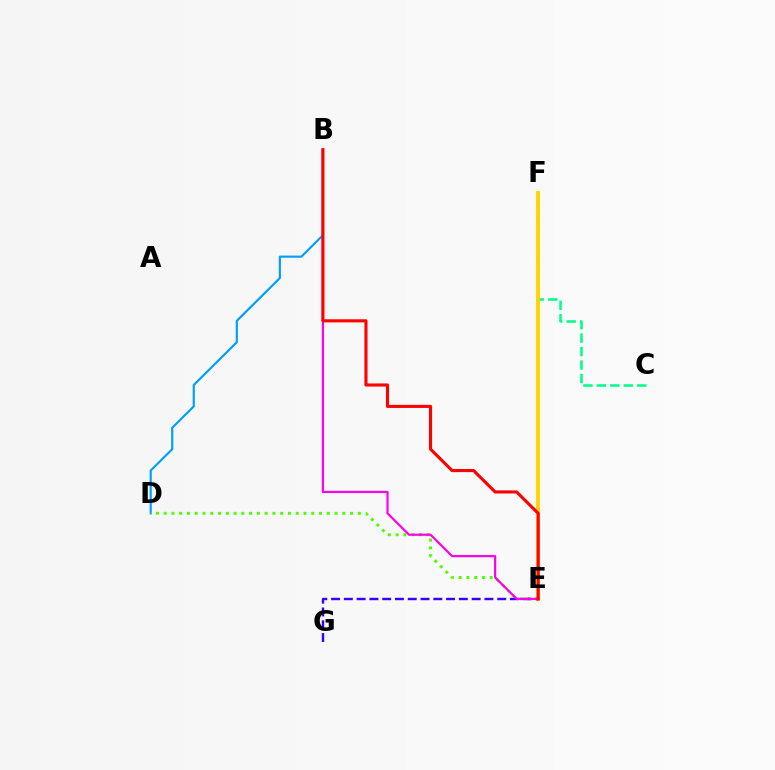{('C', 'F'): [{'color': '#00ff86', 'line_style': 'dashed', 'thickness': 1.83}], ('B', 'D'): [{'color': '#009eff', 'line_style': 'solid', 'thickness': 1.55}], ('E', 'F'): [{'color': '#ffd500', 'line_style': 'solid', 'thickness': 2.82}], ('D', 'E'): [{'color': '#4fff00', 'line_style': 'dotted', 'thickness': 2.11}], ('E', 'G'): [{'color': '#3700ff', 'line_style': 'dashed', 'thickness': 1.74}], ('B', 'E'): [{'color': '#ff00ed', 'line_style': 'solid', 'thickness': 1.59}, {'color': '#ff0000', 'line_style': 'solid', 'thickness': 2.23}]}